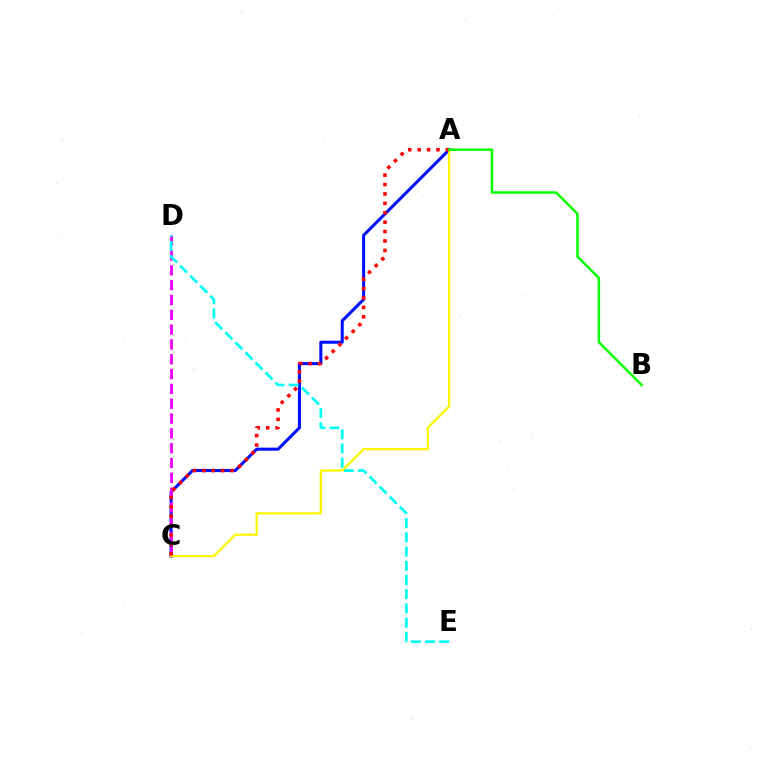{('A', 'C'): [{'color': '#0010ff', 'line_style': 'solid', 'thickness': 2.2}, {'color': '#fcf500', 'line_style': 'solid', 'thickness': 1.62}, {'color': '#ff0000', 'line_style': 'dotted', 'thickness': 2.56}], ('C', 'D'): [{'color': '#ee00ff', 'line_style': 'dashed', 'thickness': 2.01}], ('D', 'E'): [{'color': '#00fff6', 'line_style': 'dashed', 'thickness': 1.93}], ('A', 'B'): [{'color': '#08ff00', 'line_style': 'solid', 'thickness': 1.79}]}